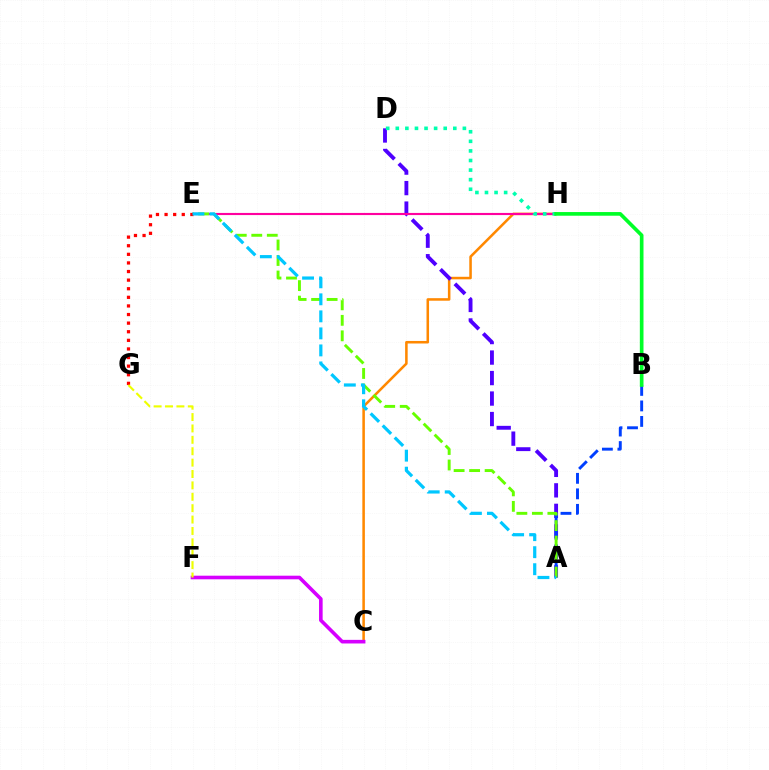{('C', 'H'): [{'color': '#ff8800', 'line_style': 'solid', 'thickness': 1.83}], ('A', 'D'): [{'color': '#4f00ff', 'line_style': 'dashed', 'thickness': 2.78}], ('A', 'B'): [{'color': '#003fff', 'line_style': 'dashed', 'thickness': 2.11}], ('C', 'F'): [{'color': '#d600ff', 'line_style': 'solid', 'thickness': 2.6}], ('E', 'H'): [{'color': '#ff00a0', 'line_style': 'solid', 'thickness': 1.54}], ('A', 'E'): [{'color': '#66ff00', 'line_style': 'dashed', 'thickness': 2.11}, {'color': '#00c7ff', 'line_style': 'dashed', 'thickness': 2.31}], ('D', 'H'): [{'color': '#00ffaf', 'line_style': 'dotted', 'thickness': 2.6}], ('E', 'G'): [{'color': '#ff0000', 'line_style': 'dotted', 'thickness': 2.34}], ('B', 'H'): [{'color': '#00ff27', 'line_style': 'solid', 'thickness': 2.64}], ('F', 'G'): [{'color': '#eeff00', 'line_style': 'dashed', 'thickness': 1.55}]}